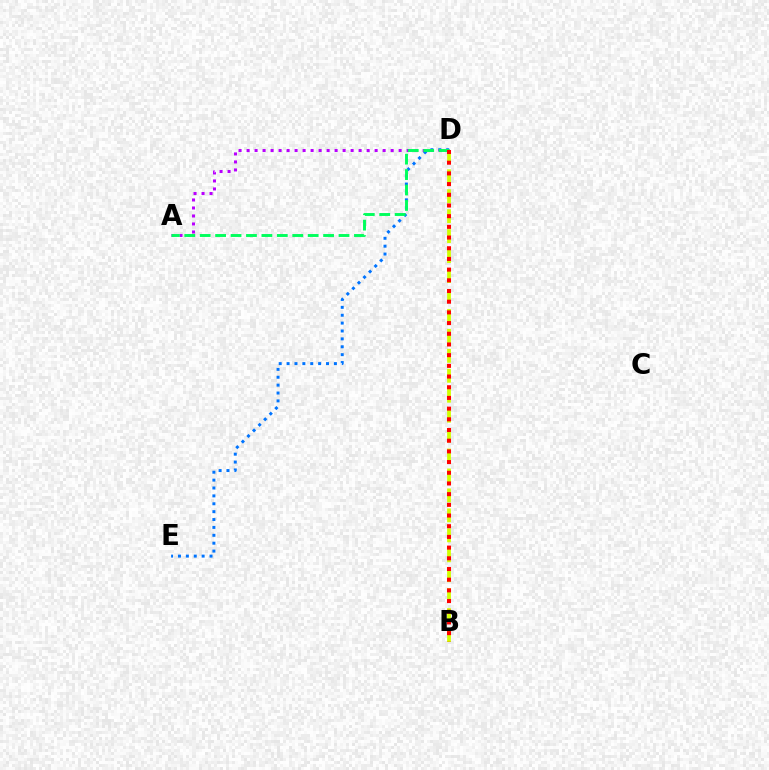{('D', 'E'): [{'color': '#0074ff', 'line_style': 'dotted', 'thickness': 2.14}], ('A', 'D'): [{'color': '#b900ff', 'line_style': 'dotted', 'thickness': 2.17}, {'color': '#00ff5c', 'line_style': 'dashed', 'thickness': 2.1}], ('B', 'D'): [{'color': '#d1ff00', 'line_style': 'dashed', 'thickness': 2.71}, {'color': '#ff0000', 'line_style': 'dotted', 'thickness': 2.9}]}